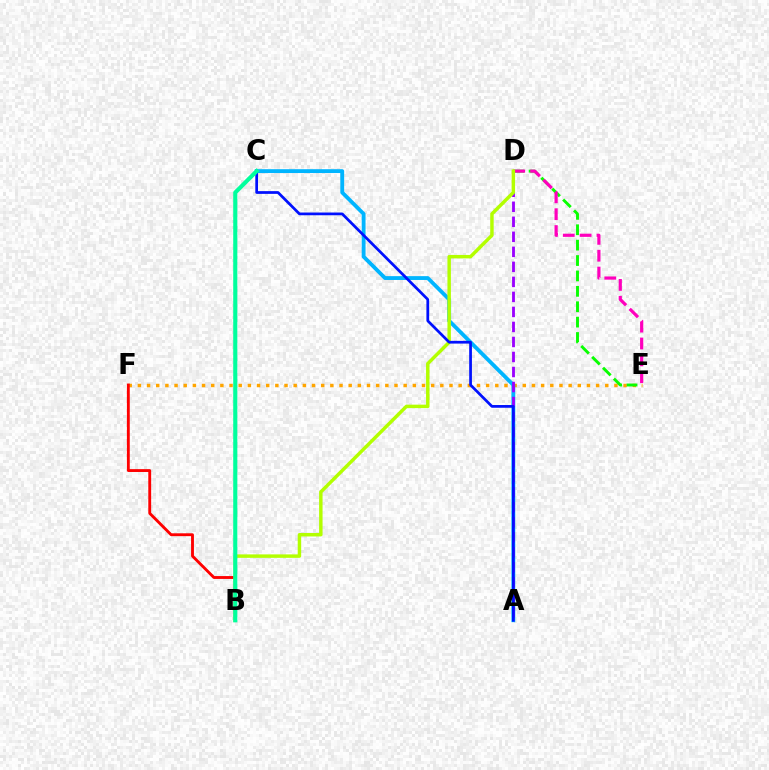{('E', 'F'): [{'color': '#ffa500', 'line_style': 'dotted', 'thickness': 2.49}], ('A', 'C'): [{'color': '#00b5ff', 'line_style': 'solid', 'thickness': 2.77}, {'color': '#0010ff', 'line_style': 'solid', 'thickness': 1.97}], ('D', 'E'): [{'color': '#08ff00', 'line_style': 'dashed', 'thickness': 2.09}, {'color': '#ff00bd', 'line_style': 'dashed', 'thickness': 2.29}], ('A', 'D'): [{'color': '#9b00ff', 'line_style': 'dashed', 'thickness': 2.04}], ('B', 'F'): [{'color': '#ff0000', 'line_style': 'solid', 'thickness': 2.06}], ('B', 'D'): [{'color': '#b3ff00', 'line_style': 'solid', 'thickness': 2.49}], ('B', 'C'): [{'color': '#00ff9d', 'line_style': 'solid', 'thickness': 2.97}]}